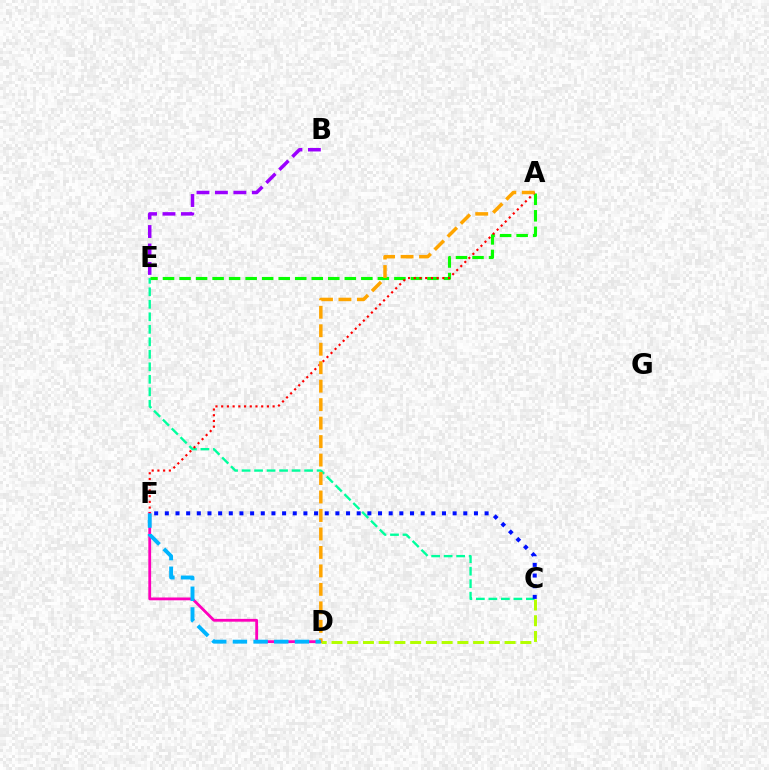{('D', 'F'): [{'color': '#ff00bd', 'line_style': 'solid', 'thickness': 2.02}, {'color': '#00b5ff', 'line_style': 'dashed', 'thickness': 2.81}], ('C', 'E'): [{'color': '#00ff9d', 'line_style': 'dashed', 'thickness': 1.7}], ('A', 'E'): [{'color': '#08ff00', 'line_style': 'dashed', 'thickness': 2.25}], ('A', 'F'): [{'color': '#ff0000', 'line_style': 'dotted', 'thickness': 1.55}], ('C', 'D'): [{'color': '#b3ff00', 'line_style': 'dashed', 'thickness': 2.14}], ('B', 'E'): [{'color': '#9b00ff', 'line_style': 'dashed', 'thickness': 2.51}], ('A', 'D'): [{'color': '#ffa500', 'line_style': 'dashed', 'thickness': 2.51}], ('C', 'F'): [{'color': '#0010ff', 'line_style': 'dotted', 'thickness': 2.9}]}